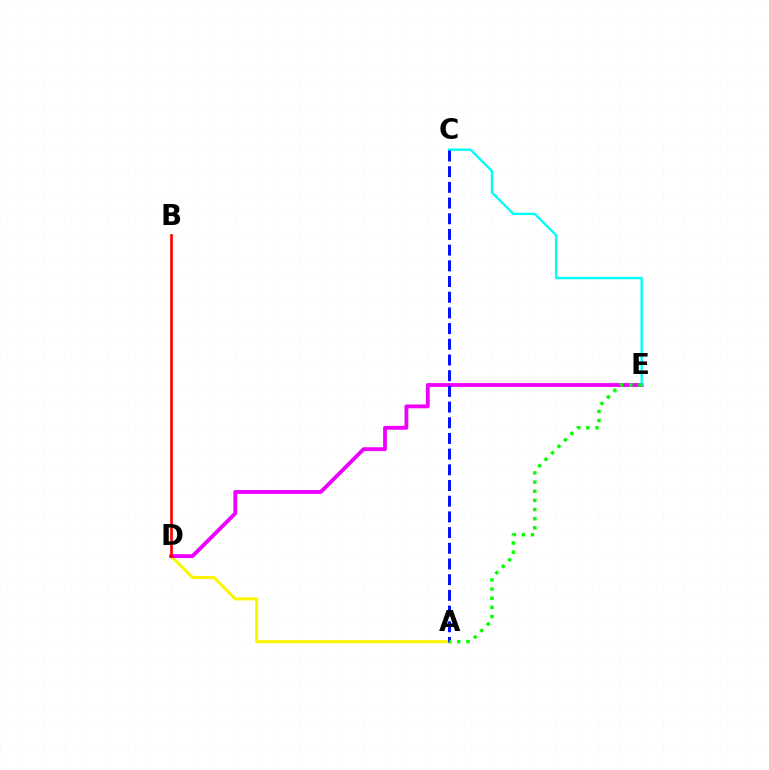{('A', 'D'): [{'color': '#fcf500', 'line_style': 'solid', 'thickness': 2.19}], ('D', 'E'): [{'color': '#ee00ff', 'line_style': 'solid', 'thickness': 2.76}], ('C', 'E'): [{'color': '#00fff6', 'line_style': 'solid', 'thickness': 1.72}], ('A', 'C'): [{'color': '#0010ff', 'line_style': 'dashed', 'thickness': 2.13}], ('A', 'E'): [{'color': '#08ff00', 'line_style': 'dotted', 'thickness': 2.49}], ('B', 'D'): [{'color': '#ff0000', 'line_style': 'solid', 'thickness': 1.91}]}